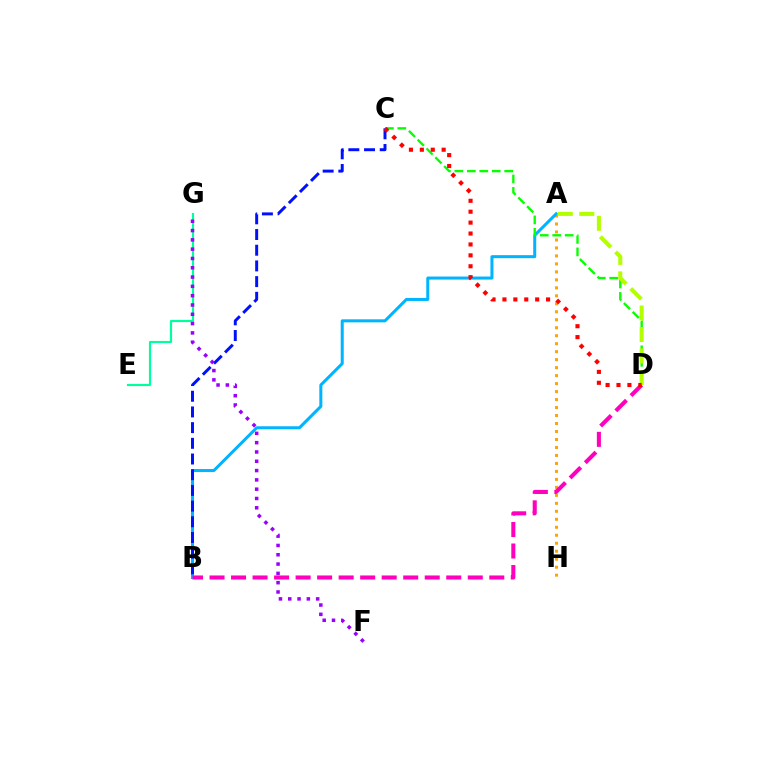{('A', 'H'): [{'color': '#ffa500', 'line_style': 'dotted', 'thickness': 2.17}], ('A', 'B'): [{'color': '#00b5ff', 'line_style': 'solid', 'thickness': 2.18}], ('B', 'D'): [{'color': '#ff00bd', 'line_style': 'dashed', 'thickness': 2.92}], ('E', 'G'): [{'color': '#00ff9d', 'line_style': 'solid', 'thickness': 1.56}], ('B', 'C'): [{'color': '#0010ff', 'line_style': 'dashed', 'thickness': 2.13}], ('C', 'D'): [{'color': '#08ff00', 'line_style': 'dashed', 'thickness': 1.69}, {'color': '#ff0000', 'line_style': 'dotted', 'thickness': 2.96}], ('A', 'D'): [{'color': '#b3ff00', 'line_style': 'dashed', 'thickness': 2.92}], ('F', 'G'): [{'color': '#9b00ff', 'line_style': 'dotted', 'thickness': 2.53}]}